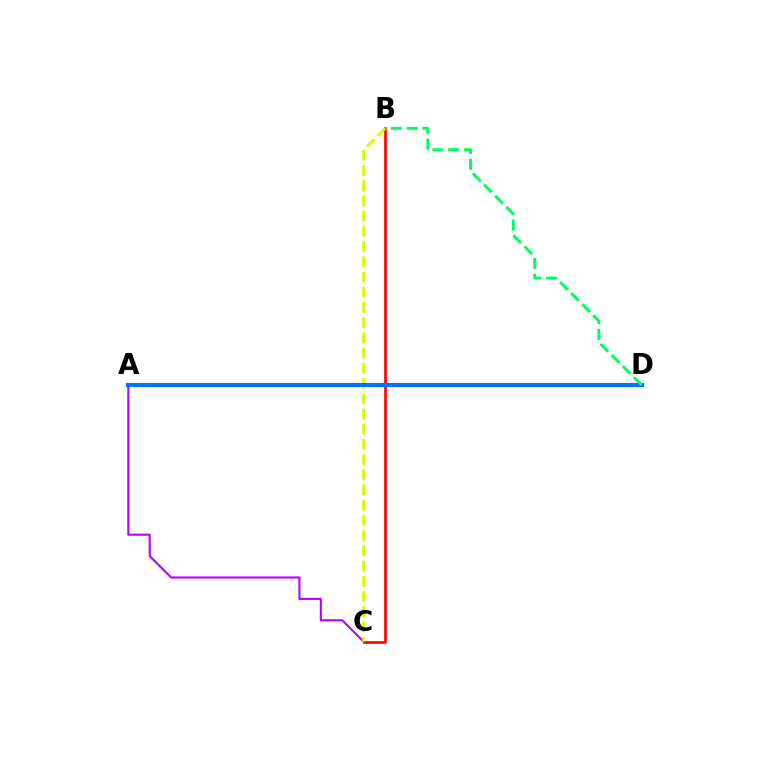{('B', 'C'): [{'color': '#ff0000', 'line_style': 'solid', 'thickness': 1.92}, {'color': '#d1ff00', 'line_style': 'dashed', 'thickness': 2.07}], ('A', 'C'): [{'color': '#b900ff', 'line_style': 'solid', 'thickness': 1.52}], ('A', 'D'): [{'color': '#0074ff', 'line_style': 'solid', 'thickness': 2.98}], ('B', 'D'): [{'color': '#00ff5c', 'line_style': 'dashed', 'thickness': 2.14}]}